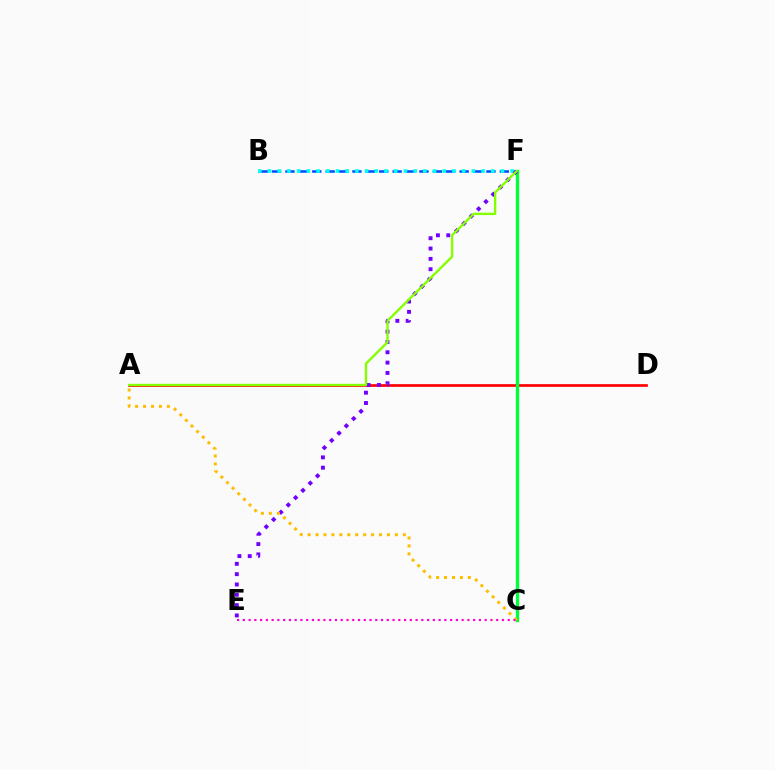{('A', 'D'): [{'color': '#ff0000', 'line_style': 'solid', 'thickness': 1.93}], ('C', 'F'): [{'color': '#00ff39', 'line_style': 'solid', 'thickness': 2.38}], ('B', 'F'): [{'color': '#004bff', 'line_style': 'dashed', 'thickness': 1.82}, {'color': '#00fff6', 'line_style': 'dotted', 'thickness': 2.64}], ('E', 'F'): [{'color': '#7200ff', 'line_style': 'dotted', 'thickness': 2.81}], ('A', 'F'): [{'color': '#84ff00', 'line_style': 'solid', 'thickness': 1.71}], ('A', 'C'): [{'color': '#ffbd00', 'line_style': 'dotted', 'thickness': 2.16}], ('C', 'E'): [{'color': '#ff00cf', 'line_style': 'dotted', 'thickness': 1.56}]}